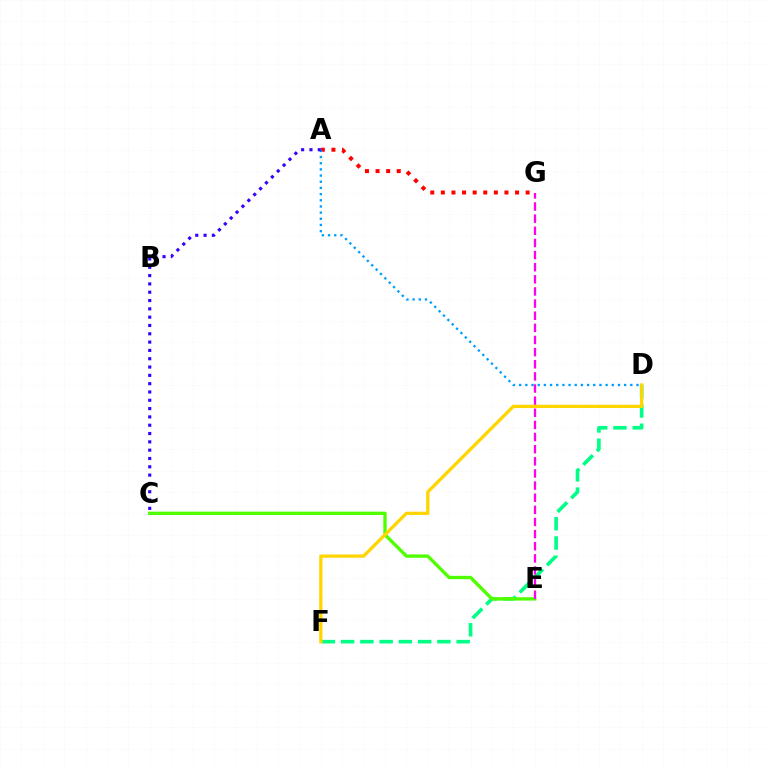{('A', 'G'): [{'color': '#ff0000', 'line_style': 'dotted', 'thickness': 2.88}], ('D', 'F'): [{'color': '#00ff86', 'line_style': 'dashed', 'thickness': 2.62}, {'color': '#ffd500', 'line_style': 'solid', 'thickness': 2.36}], ('C', 'E'): [{'color': '#4fff00', 'line_style': 'solid', 'thickness': 2.41}], ('A', 'D'): [{'color': '#009eff', 'line_style': 'dotted', 'thickness': 1.68}], ('A', 'C'): [{'color': '#3700ff', 'line_style': 'dotted', 'thickness': 2.26}], ('E', 'G'): [{'color': '#ff00ed', 'line_style': 'dashed', 'thickness': 1.65}]}